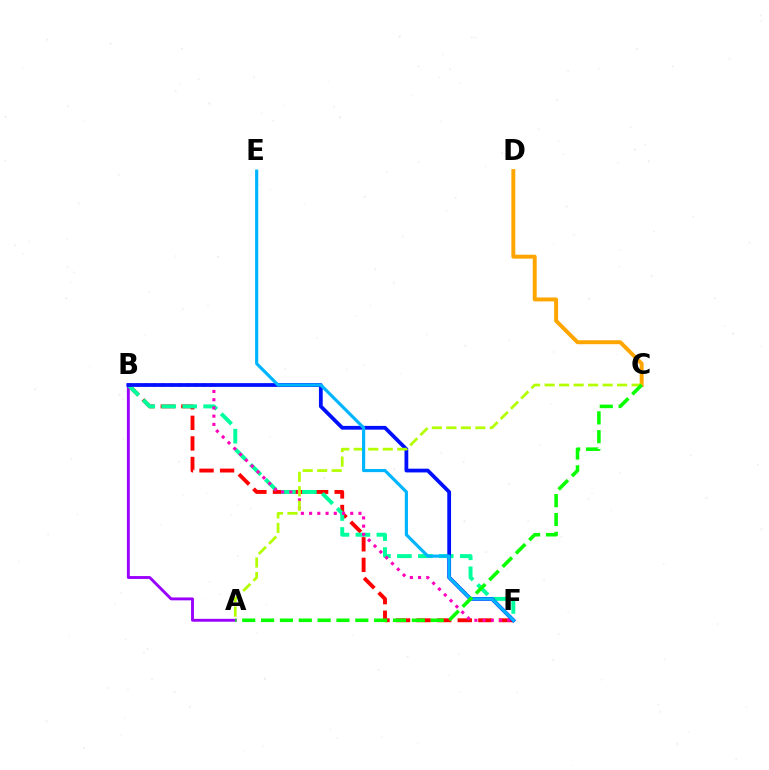{('B', 'F'): [{'color': '#ff0000', 'line_style': 'dashed', 'thickness': 2.8}, {'color': '#00ff9d', 'line_style': 'dashed', 'thickness': 2.85}, {'color': '#ff00bd', 'line_style': 'dotted', 'thickness': 2.24}, {'color': '#0010ff', 'line_style': 'solid', 'thickness': 2.71}], ('A', 'B'): [{'color': '#9b00ff', 'line_style': 'solid', 'thickness': 2.08}], ('C', 'D'): [{'color': '#ffa500', 'line_style': 'solid', 'thickness': 2.84}], ('A', 'C'): [{'color': '#b3ff00', 'line_style': 'dashed', 'thickness': 1.97}, {'color': '#08ff00', 'line_style': 'dashed', 'thickness': 2.56}], ('E', 'F'): [{'color': '#00b5ff', 'line_style': 'solid', 'thickness': 2.28}]}